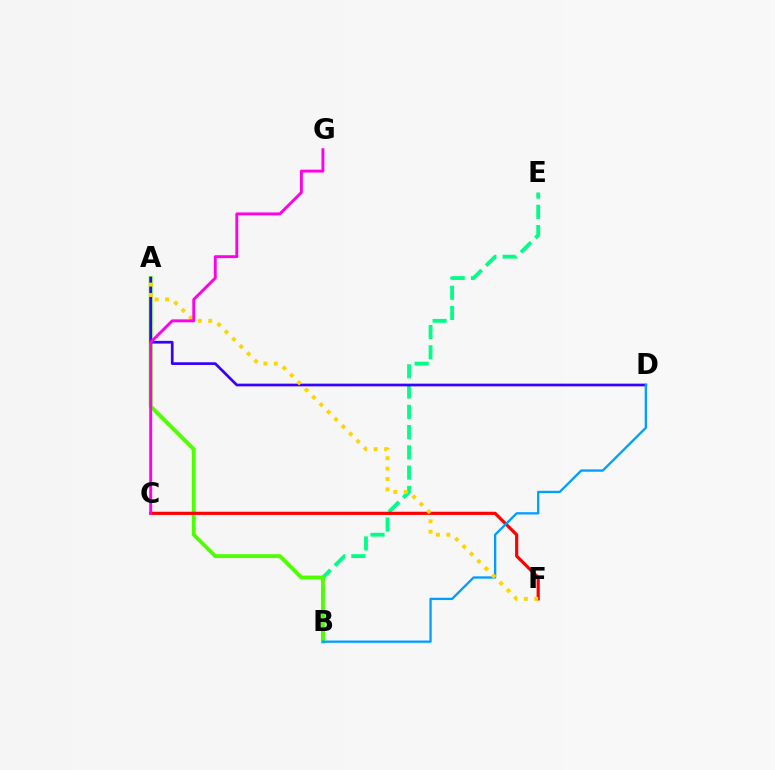{('B', 'E'): [{'color': '#00ff86', 'line_style': 'dashed', 'thickness': 2.75}], ('A', 'B'): [{'color': '#4fff00', 'line_style': 'solid', 'thickness': 2.79}], ('C', 'F'): [{'color': '#ff0000', 'line_style': 'solid', 'thickness': 2.29}], ('A', 'D'): [{'color': '#3700ff', 'line_style': 'solid', 'thickness': 1.95}], ('B', 'D'): [{'color': '#009eff', 'line_style': 'solid', 'thickness': 1.66}], ('A', 'F'): [{'color': '#ffd500', 'line_style': 'dotted', 'thickness': 2.83}], ('C', 'G'): [{'color': '#ff00ed', 'line_style': 'solid', 'thickness': 2.09}]}